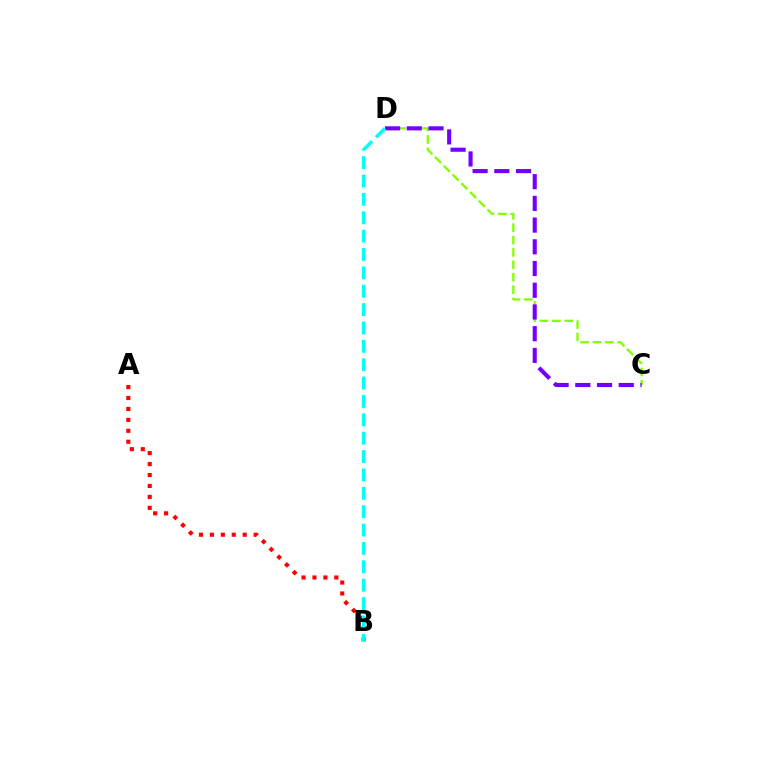{('C', 'D'): [{'color': '#84ff00', 'line_style': 'dashed', 'thickness': 1.68}, {'color': '#7200ff', 'line_style': 'dashed', 'thickness': 2.95}], ('A', 'B'): [{'color': '#ff0000', 'line_style': 'dotted', 'thickness': 2.97}], ('B', 'D'): [{'color': '#00fff6', 'line_style': 'dashed', 'thickness': 2.5}]}